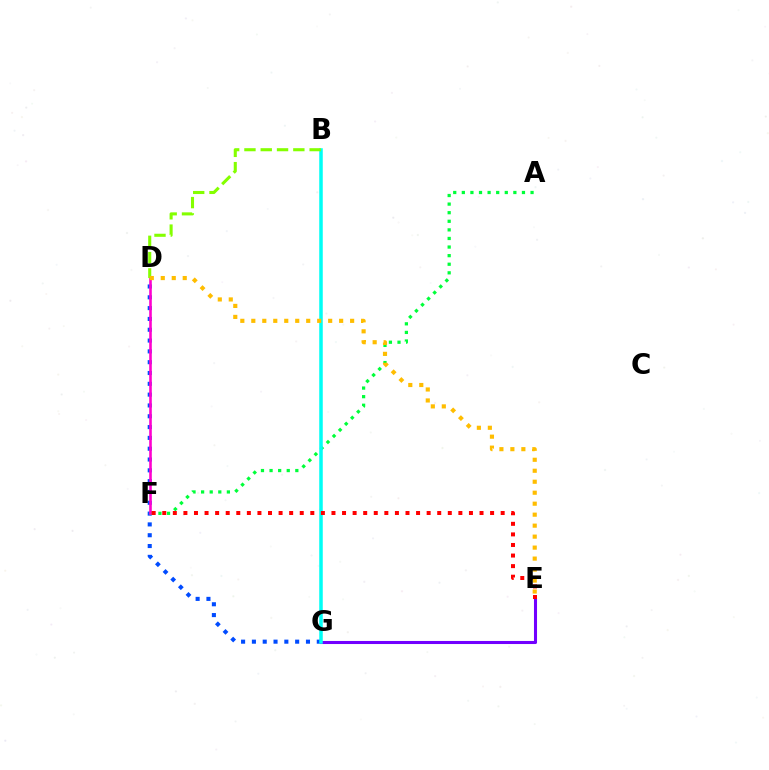{('E', 'G'): [{'color': '#7200ff', 'line_style': 'solid', 'thickness': 2.21}], ('D', 'G'): [{'color': '#004bff', 'line_style': 'dotted', 'thickness': 2.94}], ('A', 'F'): [{'color': '#00ff39', 'line_style': 'dotted', 'thickness': 2.33}], ('D', 'F'): [{'color': '#ff00cf', 'line_style': 'solid', 'thickness': 1.87}], ('B', 'G'): [{'color': '#00fff6', 'line_style': 'solid', 'thickness': 2.53}], ('E', 'F'): [{'color': '#ff0000', 'line_style': 'dotted', 'thickness': 2.87}], ('B', 'D'): [{'color': '#84ff00', 'line_style': 'dashed', 'thickness': 2.21}], ('D', 'E'): [{'color': '#ffbd00', 'line_style': 'dotted', 'thickness': 2.98}]}